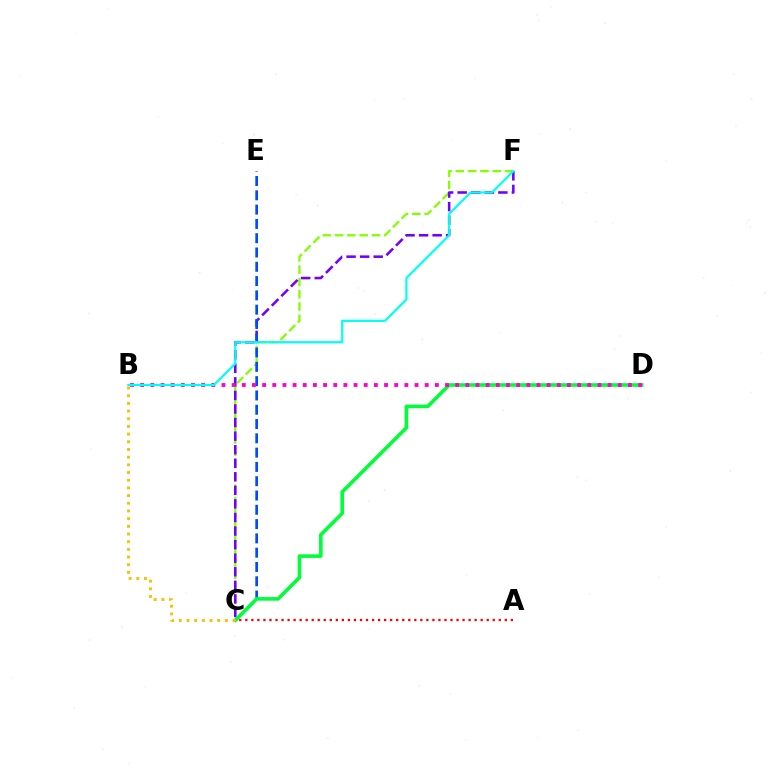{('C', 'F'): [{'color': '#84ff00', 'line_style': 'dashed', 'thickness': 1.67}, {'color': '#7200ff', 'line_style': 'dashed', 'thickness': 1.84}], ('A', 'C'): [{'color': '#ff0000', 'line_style': 'dotted', 'thickness': 1.64}], ('C', 'E'): [{'color': '#004bff', 'line_style': 'dashed', 'thickness': 1.94}], ('C', 'D'): [{'color': '#00ff39', 'line_style': 'solid', 'thickness': 2.6}], ('B', 'D'): [{'color': '#ff00cf', 'line_style': 'dotted', 'thickness': 2.76}], ('B', 'F'): [{'color': '#00fff6', 'line_style': 'solid', 'thickness': 1.58}], ('B', 'C'): [{'color': '#ffbd00', 'line_style': 'dotted', 'thickness': 2.09}]}